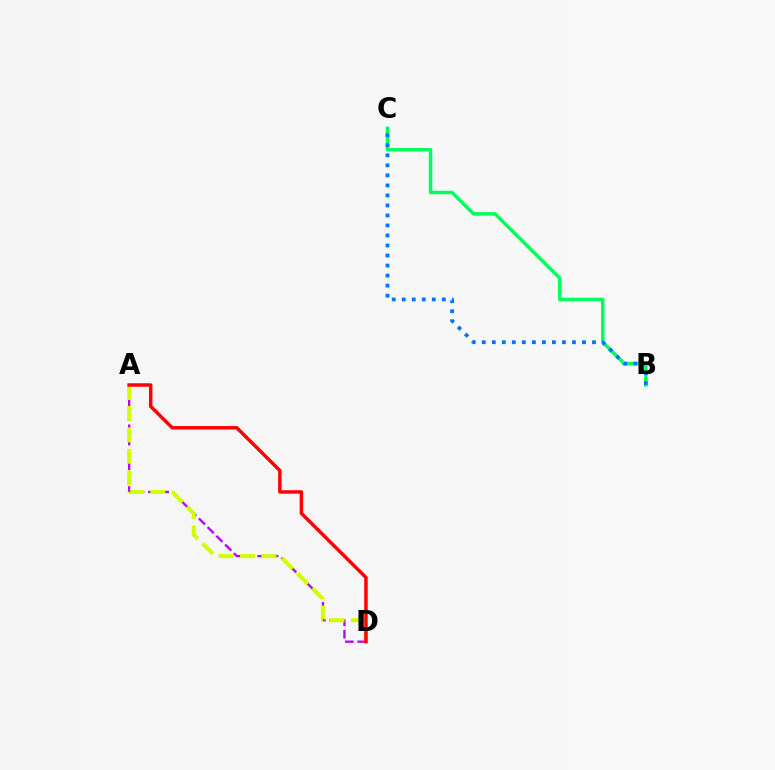{('A', 'D'): [{'color': '#b900ff', 'line_style': 'dashed', 'thickness': 1.68}, {'color': '#d1ff00', 'line_style': 'dashed', 'thickness': 2.91}, {'color': '#ff0000', 'line_style': 'solid', 'thickness': 2.49}], ('B', 'C'): [{'color': '#00ff5c', 'line_style': 'solid', 'thickness': 2.5}, {'color': '#0074ff', 'line_style': 'dotted', 'thickness': 2.72}]}